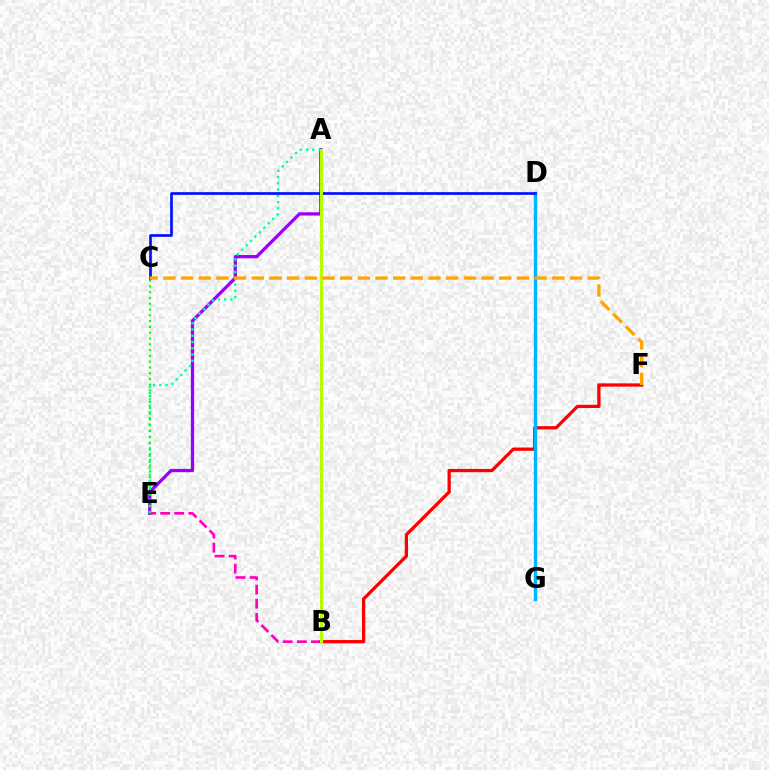{('A', 'E'): [{'color': '#9b00ff', 'line_style': 'solid', 'thickness': 2.36}, {'color': '#00ff9d', 'line_style': 'dotted', 'thickness': 1.7}], ('B', 'F'): [{'color': '#ff0000', 'line_style': 'solid', 'thickness': 2.35}], ('B', 'E'): [{'color': '#ff00bd', 'line_style': 'dashed', 'thickness': 1.92}], ('D', 'G'): [{'color': '#00b5ff', 'line_style': 'solid', 'thickness': 2.41}], ('C', 'E'): [{'color': '#08ff00', 'line_style': 'dotted', 'thickness': 1.57}], ('C', 'D'): [{'color': '#0010ff', 'line_style': 'solid', 'thickness': 1.93}], ('A', 'B'): [{'color': '#b3ff00', 'line_style': 'solid', 'thickness': 2.15}], ('C', 'F'): [{'color': '#ffa500', 'line_style': 'dashed', 'thickness': 2.4}]}